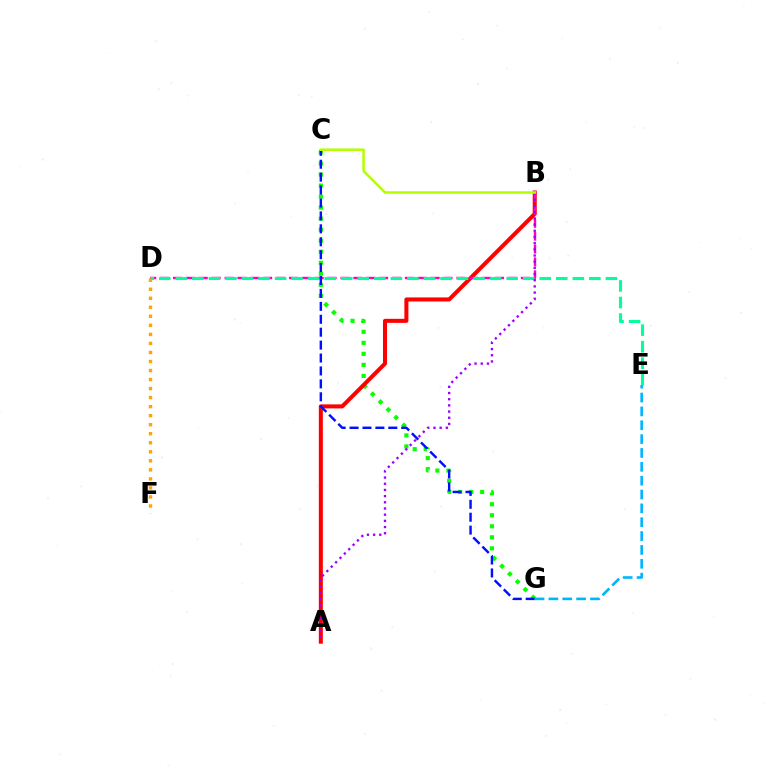{('C', 'G'): [{'color': '#08ff00', 'line_style': 'dotted', 'thickness': 3.0}, {'color': '#0010ff', 'line_style': 'dashed', 'thickness': 1.76}], ('A', 'B'): [{'color': '#ff0000', 'line_style': 'solid', 'thickness': 2.91}, {'color': '#9b00ff', 'line_style': 'dotted', 'thickness': 1.68}], ('B', 'D'): [{'color': '#ff00bd', 'line_style': 'dashed', 'thickness': 1.75}], ('D', 'E'): [{'color': '#00ff9d', 'line_style': 'dashed', 'thickness': 2.25}], ('E', 'G'): [{'color': '#00b5ff', 'line_style': 'dashed', 'thickness': 1.88}], ('B', 'C'): [{'color': '#b3ff00', 'line_style': 'solid', 'thickness': 1.81}], ('D', 'F'): [{'color': '#ffa500', 'line_style': 'dotted', 'thickness': 2.45}]}